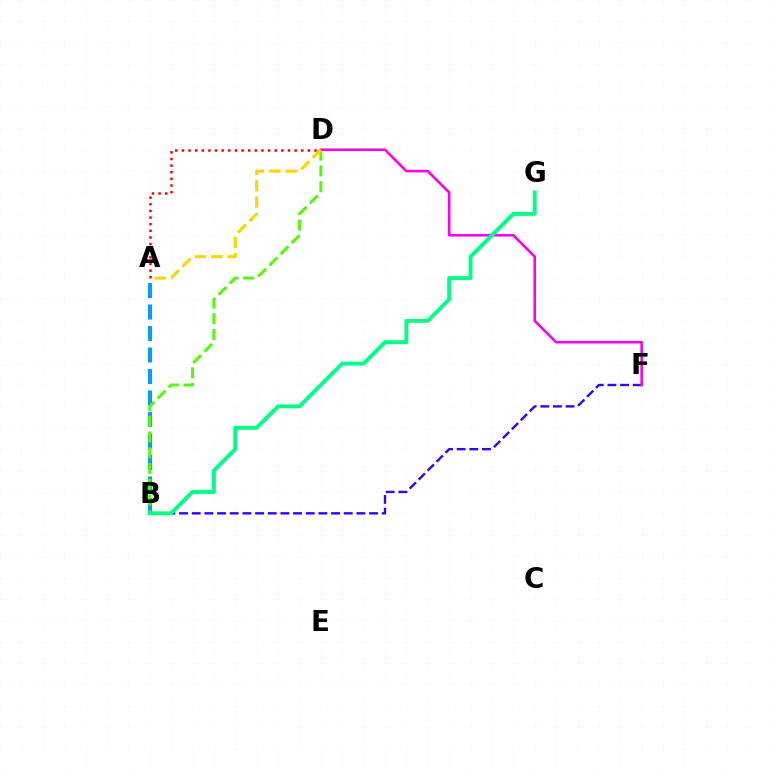{('B', 'F'): [{'color': '#3700ff', 'line_style': 'dashed', 'thickness': 1.72}], ('A', 'B'): [{'color': '#009eff', 'line_style': 'dashed', 'thickness': 2.92}], ('A', 'D'): [{'color': '#ff0000', 'line_style': 'dotted', 'thickness': 1.8}, {'color': '#ffd500', 'line_style': 'dashed', 'thickness': 2.22}], ('B', 'D'): [{'color': '#4fff00', 'line_style': 'dashed', 'thickness': 2.14}], ('D', 'F'): [{'color': '#ff00ed', 'line_style': 'solid', 'thickness': 1.87}], ('B', 'G'): [{'color': '#00ff86', 'line_style': 'solid', 'thickness': 2.81}]}